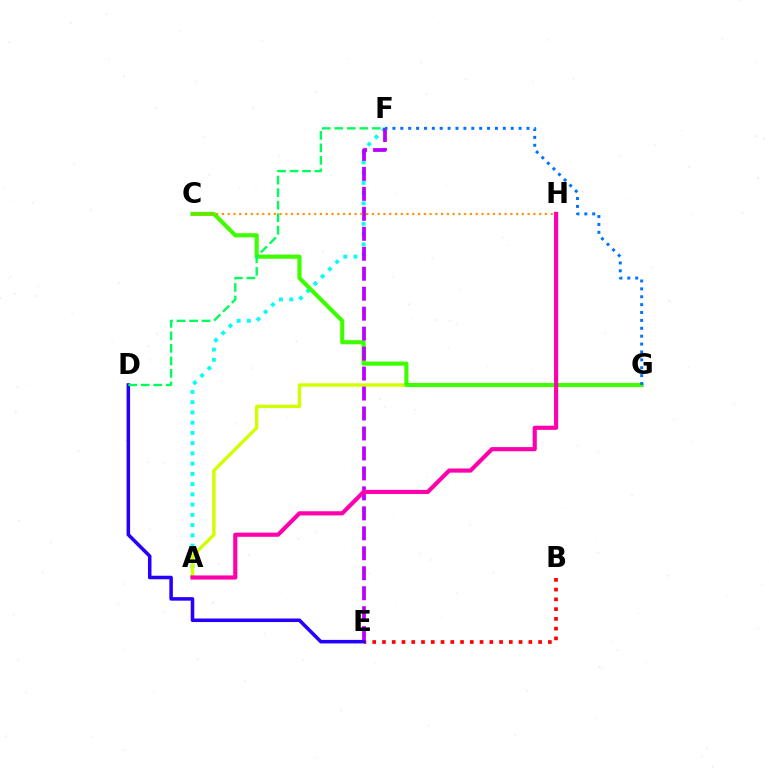{('A', 'F'): [{'color': '#00fff6', 'line_style': 'dotted', 'thickness': 2.78}], ('B', 'E'): [{'color': '#ff0000', 'line_style': 'dotted', 'thickness': 2.65}], ('A', 'G'): [{'color': '#d1ff00', 'line_style': 'solid', 'thickness': 2.45}], ('D', 'E'): [{'color': '#2500ff', 'line_style': 'solid', 'thickness': 2.54}], ('C', 'G'): [{'color': '#3dff00', 'line_style': 'solid', 'thickness': 2.96}], ('D', 'F'): [{'color': '#00ff5c', 'line_style': 'dashed', 'thickness': 1.7}], ('E', 'F'): [{'color': '#b900ff', 'line_style': 'dashed', 'thickness': 2.71}], ('C', 'H'): [{'color': '#ff9400', 'line_style': 'dotted', 'thickness': 1.57}], ('A', 'H'): [{'color': '#ff00ac', 'line_style': 'solid', 'thickness': 2.98}], ('F', 'G'): [{'color': '#0074ff', 'line_style': 'dotted', 'thickness': 2.14}]}